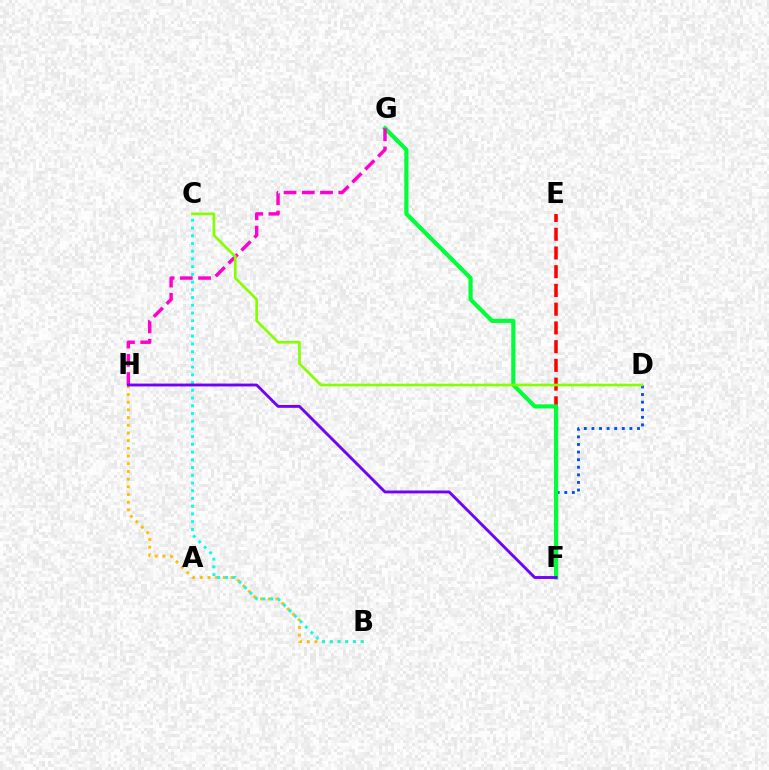{('D', 'F'): [{'color': '#004bff', 'line_style': 'dotted', 'thickness': 2.06}], ('B', 'H'): [{'color': '#ffbd00', 'line_style': 'dotted', 'thickness': 2.09}], ('B', 'C'): [{'color': '#00fff6', 'line_style': 'dotted', 'thickness': 2.1}], ('E', 'F'): [{'color': '#ff0000', 'line_style': 'dashed', 'thickness': 2.54}], ('F', 'G'): [{'color': '#00ff39', 'line_style': 'solid', 'thickness': 3.0}], ('G', 'H'): [{'color': '#ff00cf', 'line_style': 'dashed', 'thickness': 2.48}], ('C', 'D'): [{'color': '#84ff00', 'line_style': 'solid', 'thickness': 1.93}], ('F', 'H'): [{'color': '#7200ff', 'line_style': 'solid', 'thickness': 2.06}]}